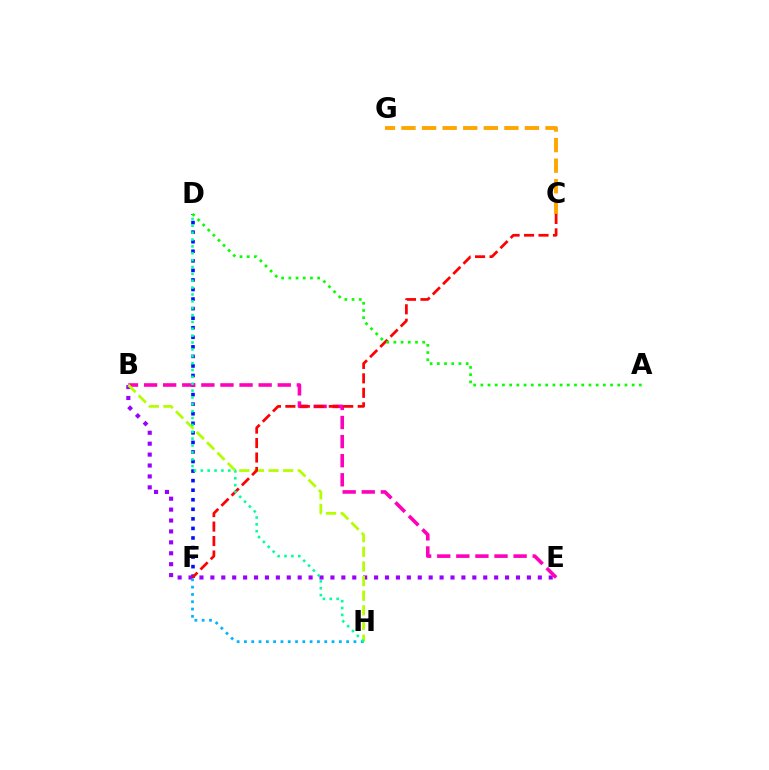{('D', 'F'): [{'color': '#0010ff', 'line_style': 'dotted', 'thickness': 2.6}], ('B', 'E'): [{'color': '#9b00ff', 'line_style': 'dotted', 'thickness': 2.97}, {'color': '#ff00bd', 'line_style': 'dashed', 'thickness': 2.59}], ('C', 'G'): [{'color': '#ffa500', 'line_style': 'dashed', 'thickness': 2.79}], ('B', 'H'): [{'color': '#b3ff00', 'line_style': 'dashed', 'thickness': 1.99}], ('F', 'H'): [{'color': '#00b5ff', 'line_style': 'dotted', 'thickness': 1.98}], ('C', 'F'): [{'color': '#ff0000', 'line_style': 'dashed', 'thickness': 1.96}], ('D', 'H'): [{'color': '#00ff9d', 'line_style': 'dotted', 'thickness': 1.87}], ('A', 'D'): [{'color': '#08ff00', 'line_style': 'dotted', 'thickness': 1.96}]}